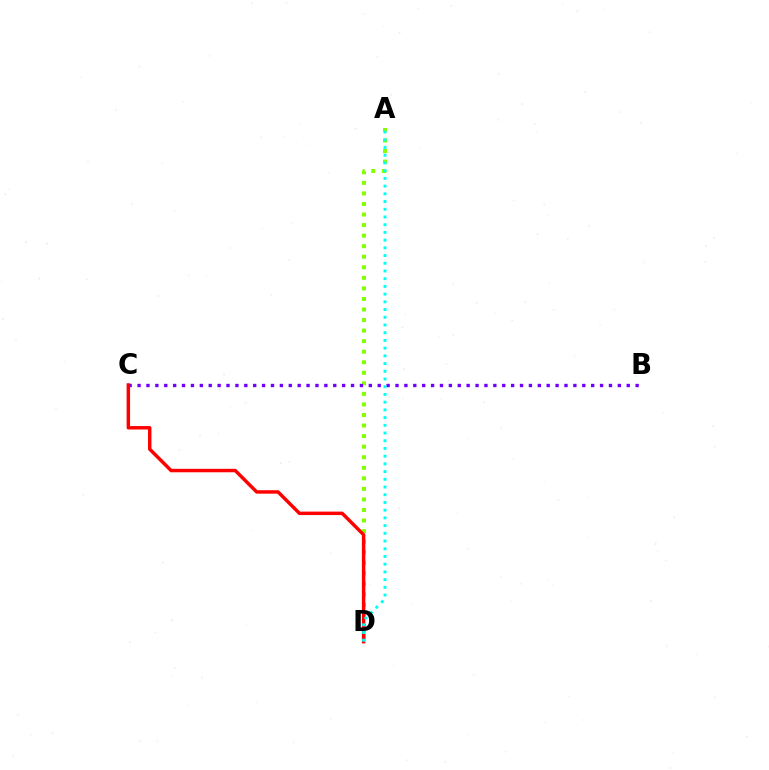{('A', 'D'): [{'color': '#84ff00', 'line_style': 'dotted', 'thickness': 2.87}, {'color': '#00fff6', 'line_style': 'dotted', 'thickness': 2.1}], ('B', 'C'): [{'color': '#7200ff', 'line_style': 'dotted', 'thickness': 2.42}], ('C', 'D'): [{'color': '#ff0000', 'line_style': 'solid', 'thickness': 2.49}]}